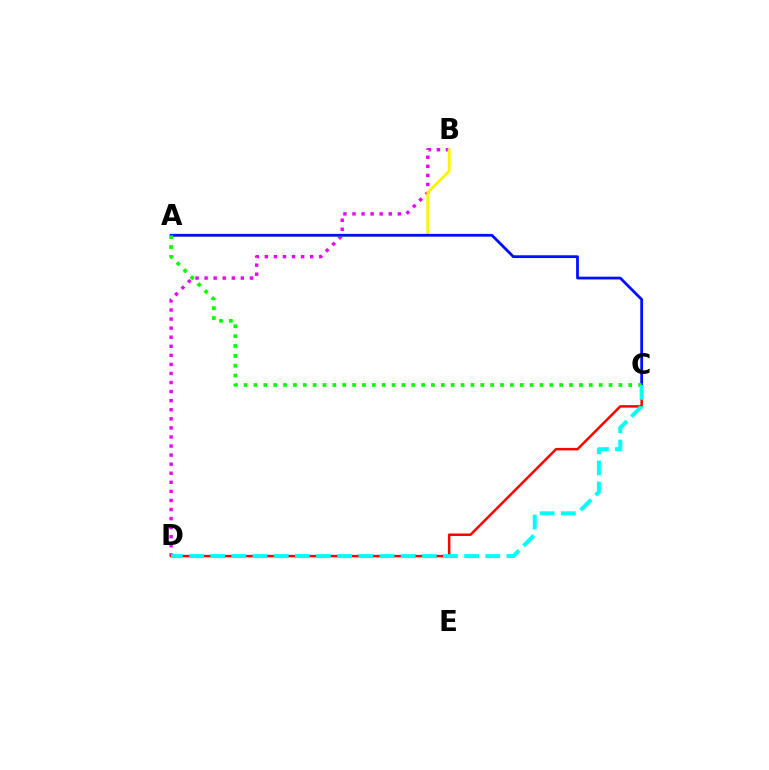{('B', 'D'): [{'color': '#ee00ff', 'line_style': 'dotted', 'thickness': 2.46}], ('C', 'D'): [{'color': '#ff0000', 'line_style': 'solid', 'thickness': 1.8}, {'color': '#00fff6', 'line_style': 'dashed', 'thickness': 2.87}], ('A', 'B'): [{'color': '#fcf500', 'line_style': 'solid', 'thickness': 2.08}], ('A', 'C'): [{'color': '#0010ff', 'line_style': 'solid', 'thickness': 2.01}, {'color': '#08ff00', 'line_style': 'dotted', 'thickness': 2.68}]}